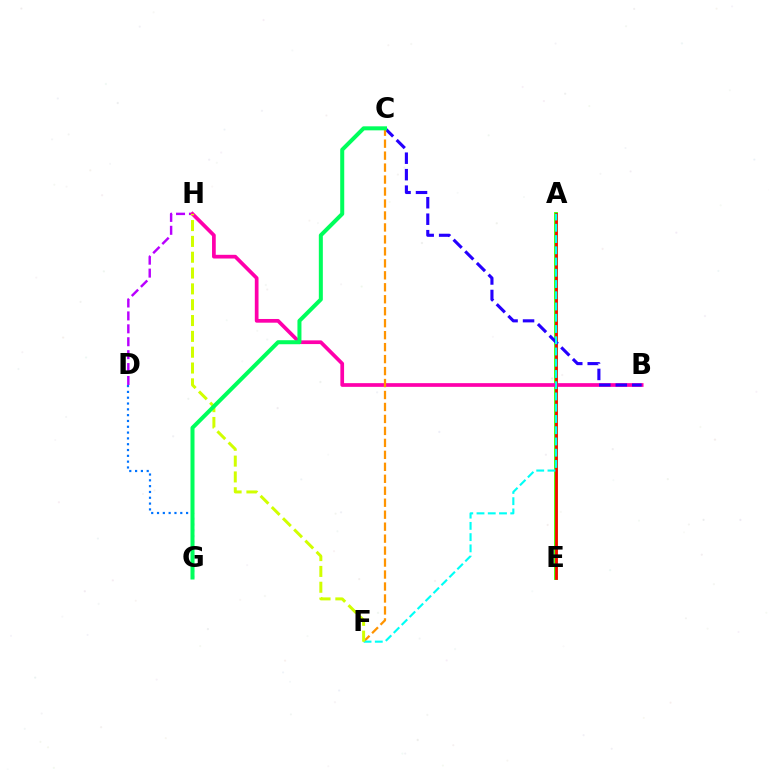{('A', 'E'): [{'color': '#3dff00', 'line_style': 'solid', 'thickness': 2.77}, {'color': '#ff0000', 'line_style': 'solid', 'thickness': 1.94}], ('D', 'H'): [{'color': '#b900ff', 'line_style': 'dashed', 'thickness': 1.75}], ('B', 'H'): [{'color': '#ff00ac', 'line_style': 'solid', 'thickness': 2.67}], ('B', 'C'): [{'color': '#2500ff', 'line_style': 'dashed', 'thickness': 2.24}], ('C', 'F'): [{'color': '#ff9400', 'line_style': 'dashed', 'thickness': 1.63}], ('A', 'F'): [{'color': '#00fff6', 'line_style': 'dashed', 'thickness': 1.53}], ('D', 'G'): [{'color': '#0074ff', 'line_style': 'dotted', 'thickness': 1.58}], ('F', 'H'): [{'color': '#d1ff00', 'line_style': 'dashed', 'thickness': 2.15}], ('C', 'G'): [{'color': '#00ff5c', 'line_style': 'solid', 'thickness': 2.89}]}